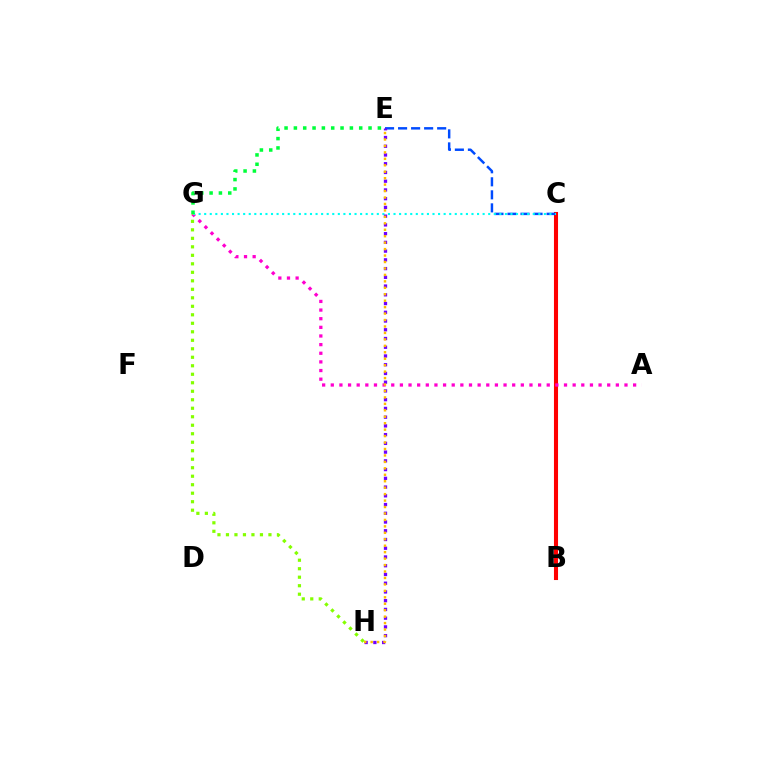{('B', 'C'): [{'color': '#ff0000', 'line_style': 'solid', 'thickness': 2.93}], ('A', 'G'): [{'color': '#ff00cf', 'line_style': 'dotted', 'thickness': 2.35}], ('C', 'E'): [{'color': '#004bff', 'line_style': 'dashed', 'thickness': 1.77}], ('C', 'G'): [{'color': '#00fff6', 'line_style': 'dotted', 'thickness': 1.51}], ('E', 'H'): [{'color': '#7200ff', 'line_style': 'dotted', 'thickness': 2.37}, {'color': '#ffbd00', 'line_style': 'dotted', 'thickness': 1.75}], ('G', 'H'): [{'color': '#84ff00', 'line_style': 'dotted', 'thickness': 2.31}], ('E', 'G'): [{'color': '#00ff39', 'line_style': 'dotted', 'thickness': 2.54}]}